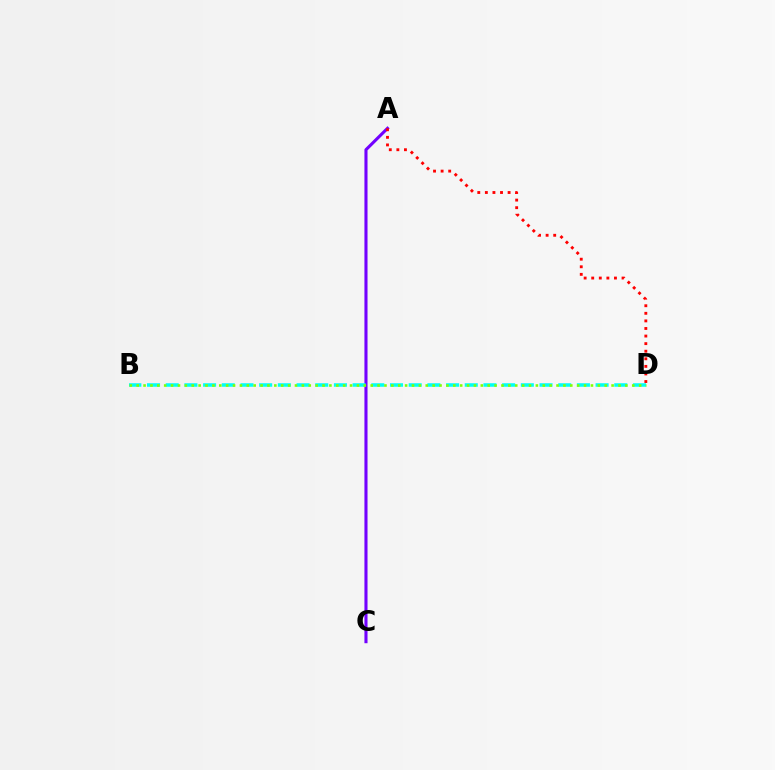{('A', 'C'): [{'color': '#7200ff', 'line_style': 'solid', 'thickness': 2.22}], ('A', 'D'): [{'color': '#ff0000', 'line_style': 'dotted', 'thickness': 2.06}], ('B', 'D'): [{'color': '#00fff6', 'line_style': 'dashed', 'thickness': 2.54}, {'color': '#84ff00', 'line_style': 'dotted', 'thickness': 1.87}]}